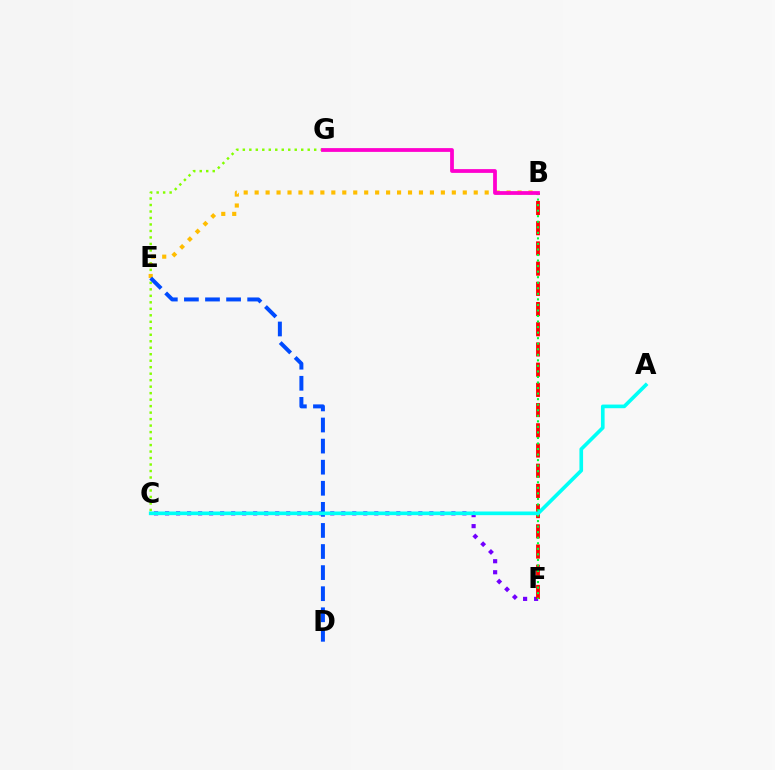{('C', 'F'): [{'color': '#7200ff', 'line_style': 'dotted', 'thickness': 2.99}], ('B', 'F'): [{'color': '#ff0000', 'line_style': 'dashed', 'thickness': 2.75}, {'color': '#00ff39', 'line_style': 'dotted', 'thickness': 1.51}], ('C', 'G'): [{'color': '#84ff00', 'line_style': 'dotted', 'thickness': 1.76}], ('B', 'E'): [{'color': '#ffbd00', 'line_style': 'dotted', 'thickness': 2.98}], ('B', 'G'): [{'color': '#ff00cf', 'line_style': 'solid', 'thickness': 2.71}], ('D', 'E'): [{'color': '#004bff', 'line_style': 'dashed', 'thickness': 2.86}], ('A', 'C'): [{'color': '#00fff6', 'line_style': 'solid', 'thickness': 2.63}]}